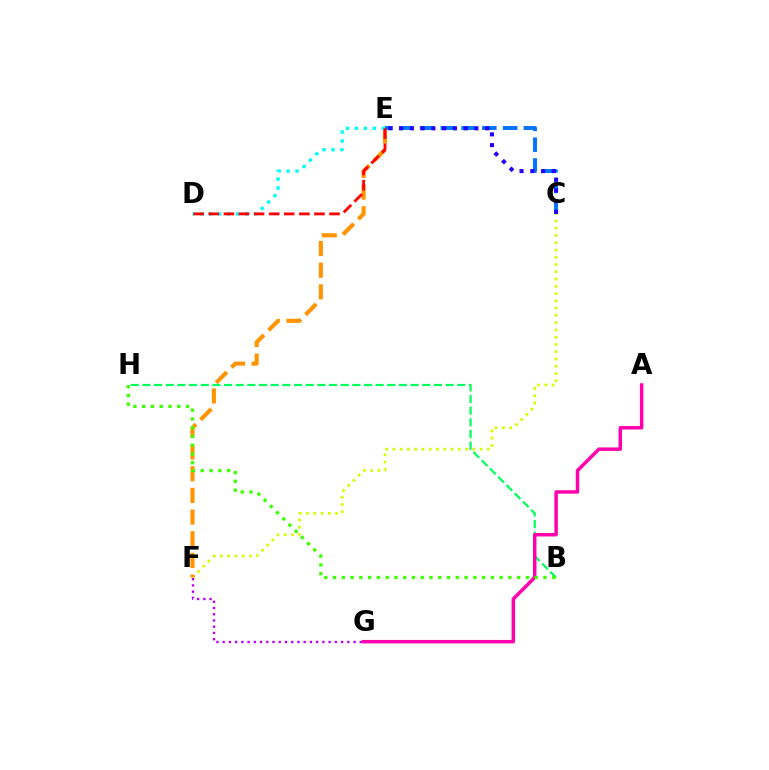{('B', 'H'): [{'color': '#00ff5c', 'line_style': 'dashed', 'thickness': 1.58}, {'color': '#3dff00', 'line_style': 'dotted', 'thickness': 2.38}], ('C', 'F'): [{'color': '#d1ff00', 'line_style': 'dotted', 'thickness': 1.97}], ('E', 'F'): [{'color': '#ff9400', 'line_style': 'dashed', 'thickness': 2.94}], ('A', 'G'): [{'color': '#ff00ac', 'line_style': 'solid', 'thickness': 2.49}], ('C', 'E'): [{'color': '#0074ff', 'line_style': 'dashed', 'thickness': 2.82}, {'color': '#2500ff', 'line_style': 'dotted', 'thickness': 2.92}], ('D', 'E'): [{'color': '#00fff6', 'line_style': 'dotted', 'thickness': 2.44}, {'color': '#ff0000', 'line_style': 'dashed', 'thickness': 2.05}], ('F', 'G'): [{'color': '#b900ff', 'line_style': 'dotted', 'thickness': 1.69}]}